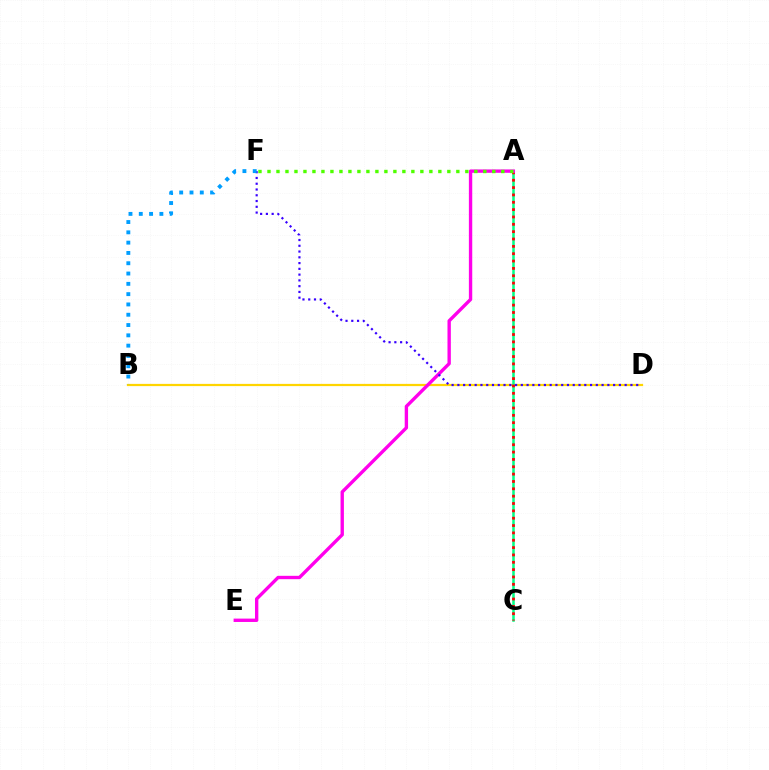{('B', 'D'): [{'color': '#ffd500', 'line_style': 'solid', 'thickness': 1.61}], ('A', 'C'): [{'color': '#00ff86', 'line_style': 'solid', 'thickness': 1.82}, {'color': '#ff0000', 'line_style': 'dotted', 'thickness': 2.0}], ('A', 'E'): [{'color': '#ff00ed', 'line_style': 'solid', 'thickness': 2.42}], ('A', 'F'): [{'color': '#4fff00', 'line_style': 'dotted', 'thickness': 2.44}], ('D', 'F'): [{'color': '#3700ff', 'line_style': 'dotted', 'thickness': 1.57}], ('B', 'F'): [{'color': '#009eff', 'line_style': 'dotted', 'thickness': 2.8}]}